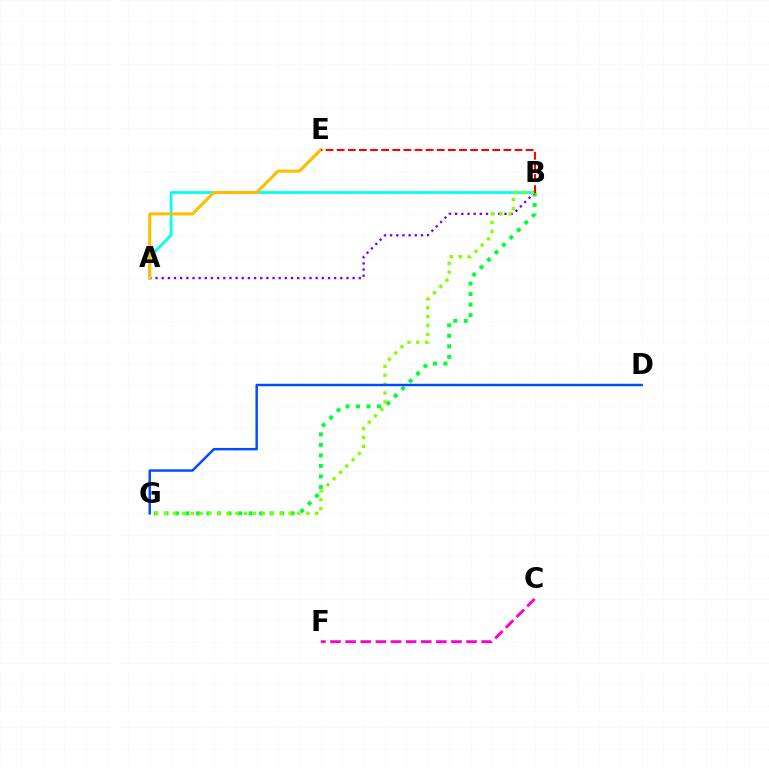{('A', 'B'): [{'color': '#00fff6', 'line_style': 'solid', 'thickness': 1.97}, {'color': '#7200ff', 'line_style': 'dotted', 'thickness': 1.67}], ('B', 'G'): [{'color': '#00ff39', 'line_style': 'dotted', 'thickness': 2.86}, {'color': '#84ff00', 'line_style': 'dotted', 'thickness': 2.41}], ('A', 'E'): [{'color': '#ffbd00', 'line_style': 'solid', 'thickness': 2.2}], ('B', 'E'): [{'color': '#ff0000', 'line_style': 'dashed', 'thickness': 1.51}], ('C', 'F'): [{'color': '#ff00cf', 'line_style': 'dashed', 'thickness': 2.05}], ('D', 'G'): [{'color': '#004bff', 'line_style': 'solid', 'thickness': 1.75}]}